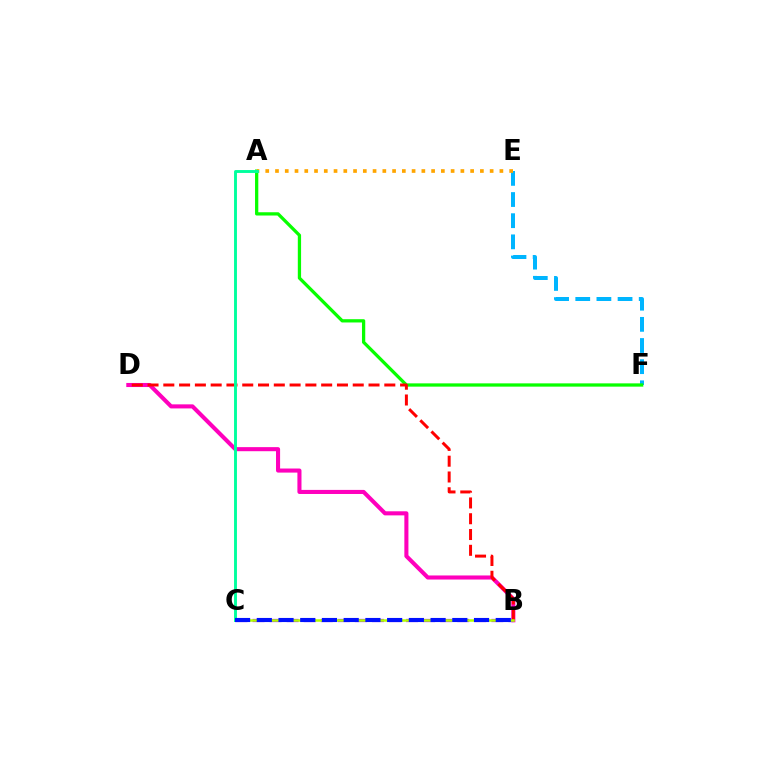{('E', 'F'): [{'color': '#00b5ff', 'line_style': 'dashed', 'thickness': 2.87}], ('B', 'D'): [{'color': '#ff00bd', 'line_style': 'solid', 'thickness': 2.94}, {'color': '#ff0000', 'line_style': 'dashed', 'thickness': 2.14}], ('A', 'F'): [{'color': '#08ff00', 'line_style': 'solid', 'thickness': 2.36}], ('B', 'C'): [{'color': '#9b00ff', 'line_style': 'dashed', 'thickness': 2.32}, {'color': '#b3ff00', 'line_style': 'solid', 'thickness': 1.81}, {'color': '#0010ff', 'line_style': 'dashed', 'thickness': 2.95}], ('A', 'E'): [{'color': '#ffa500', 'line_style': 'dotted', 'thickness': 2.65}], ('A', 'C'): [{'color': '#00ff9d', 'line_style': 'solid', 'thickness': 2.09}]}